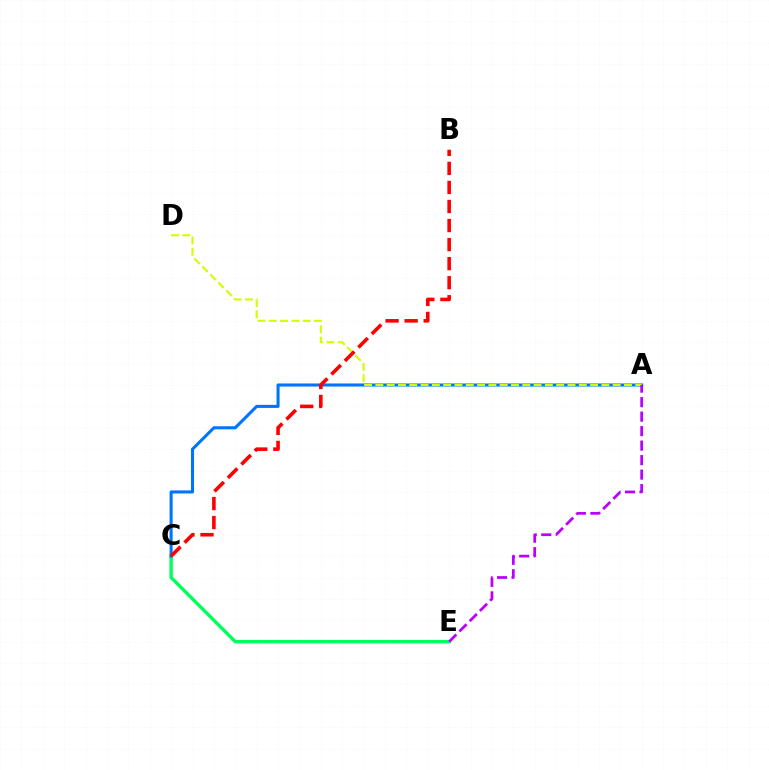{('C', 'E'): [{'color': '#00ff5c', 'line_style': 'solid', 'thickness': 2.45}], ('A', 'C'): [{'color': '#0074ff', 'line_style': 'solid', 'thickness': 2.21}], ('A', 'D'): [{'color': '#d1ff00', 'line_style': 'dashed', 'thickness': 1.54}], ('B', 'C'): [{'color': '#ff0000', 'line_style': 'dashed', 'thickness': 2.59}], ('A', 'E'): [{'color': '#b900ff', 'line_style': 'dashed', 'thickness': 1.97}]}